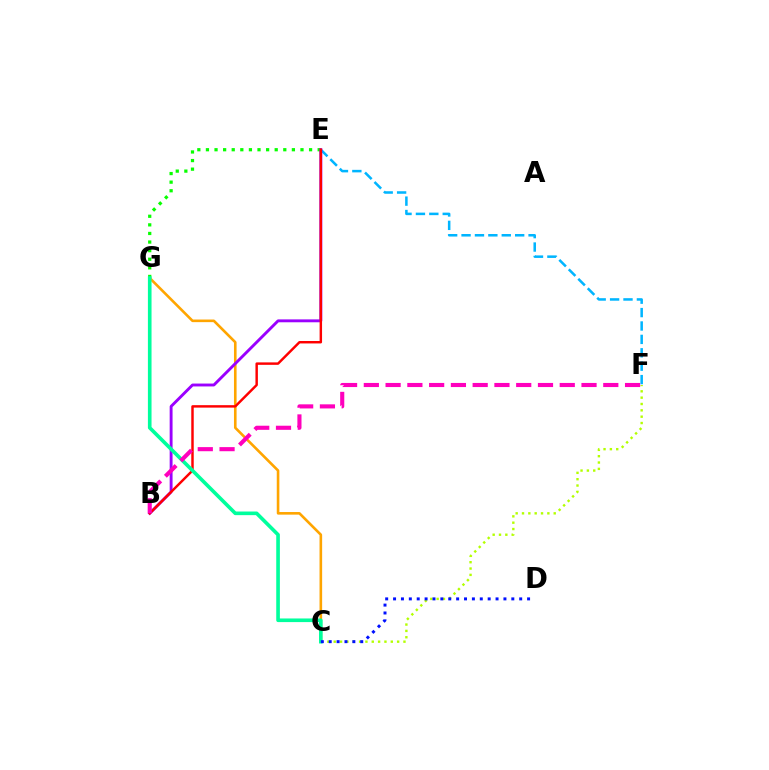{('C', 'G'): [{'color': '#ffa500', 'line_style': 'solid', 'thickness': 1.88}, {'color': '#00ff9d', 'line_style': 'solid', 'thickness': 2.61}], ('C', 'F'): [{'color': '#b3ff00', 'line_style': 'dotted', 'thickness': 1.72}], ('E', 'F'): [{'color': '#00b5ff', 'line_style': 'dashed', 'thickness': 1.82}], ('E', 'G'): [{'color': '#08ff00', 'line_style': 'dotted', 'thickness': 2.34}], ('B', 'E'): [{'color': '#9b00ff', 'line_style': 'solid', 'thickness': 2.08}, {'color': '#ff0000', 'line_style': 'solid', 'thickness': 1.76}], ('C', 'D'): [{'color': '#0010ff', 'line_style': 'dotted', 'thickness': 2.14}], ('B', 'F'): [{'color': '#ff00bd', 'line_style': 'dashed', 'thickness': 2.96}]}